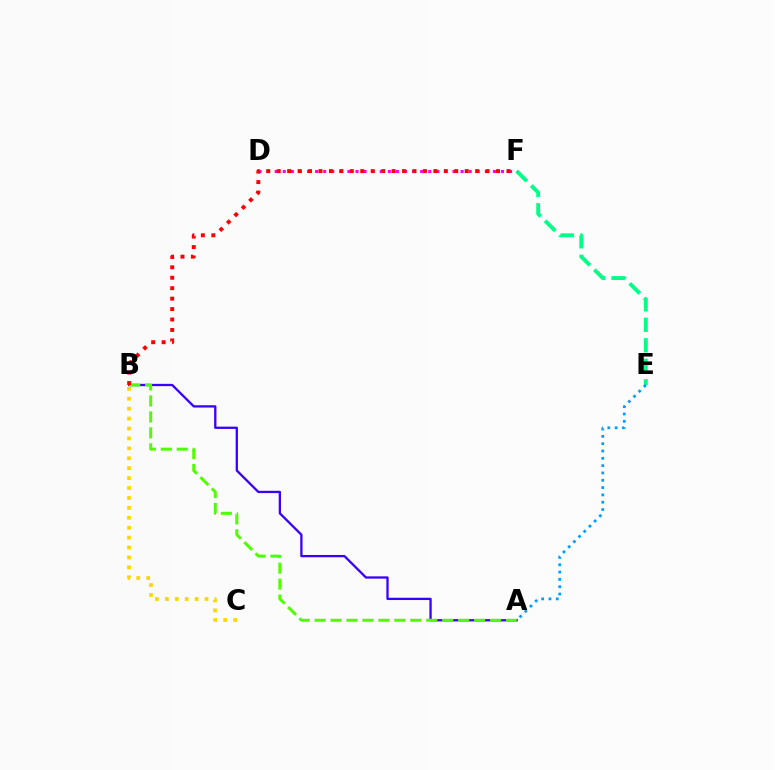{('E', 'F'): [{'color': '#00ff86', 'line_style': 'dashed', 'thickness': 2.78}], ('A', 'E'): [{'color': '#009eff', 'line_style': 'dotted', 'thickness': 1.99}], ('D', 'F'): [{'color': '#ff00ed', 'line_style': 'dotted', 'thickness': 2.2}], ('B', 'C'): [{'color': '#ffd500', 'line_style': 'dotted', 'thickness': 2.7}], ('A', 'B'): [{'color': '#3700ff', 'line_style': 'solid', 'thickness': 1.65}, {'color': '#4fff00', 'line_style': 'dashed', 'thickness': 2.17}], ('B', 'F'): [{'color': '#ff0000', 'line_style': 'dotted', 'thickness': 2.84}]}